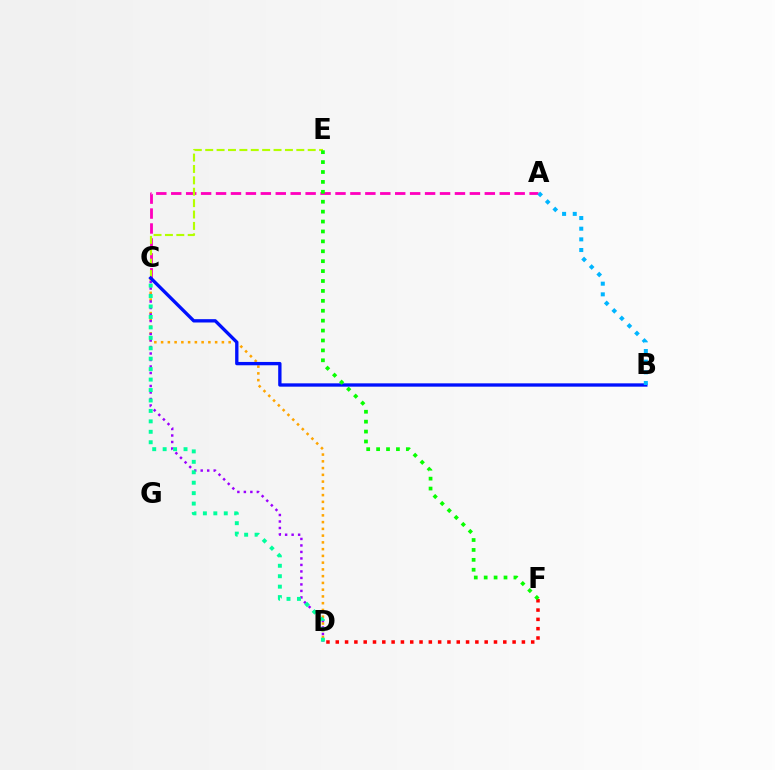{('C', 'D'): [{'color': '#ffa500', 'line_style': 'dotted', 'thickness': 1.84}, {'color': '#9b00ff', 'line_style': 'dotted', 'thickness': 1.77}, {'color': '#00ff9d', 'line_style': 'dotted', 'thickness': 2.84}], ('A', 'C'): [{'color': '#ff00bd', 'line_style': 'dashed', 'thickness': 2.03}], ('D', 'F'): [{'color': '#ff0000', 'line_style': 'dotted', 'thickness': 2.53}], ('C', 'E'): [{'color': '#b3ff00', 'line_style': 'dashed', 'thickness': 1.55}], ('B', 'C'): [{'color': '#0010ff', 'line_style': 'solid', 'thickness': 2.4}], ('E', 'F'): [{'color': '#08ff00', 'line_style': 'dotted', 'thickness': 2.69}], ('A', 'B'): [{'color': '#00b5ff', 'line_style': 'dotted', 'thickness': 2.9}]}